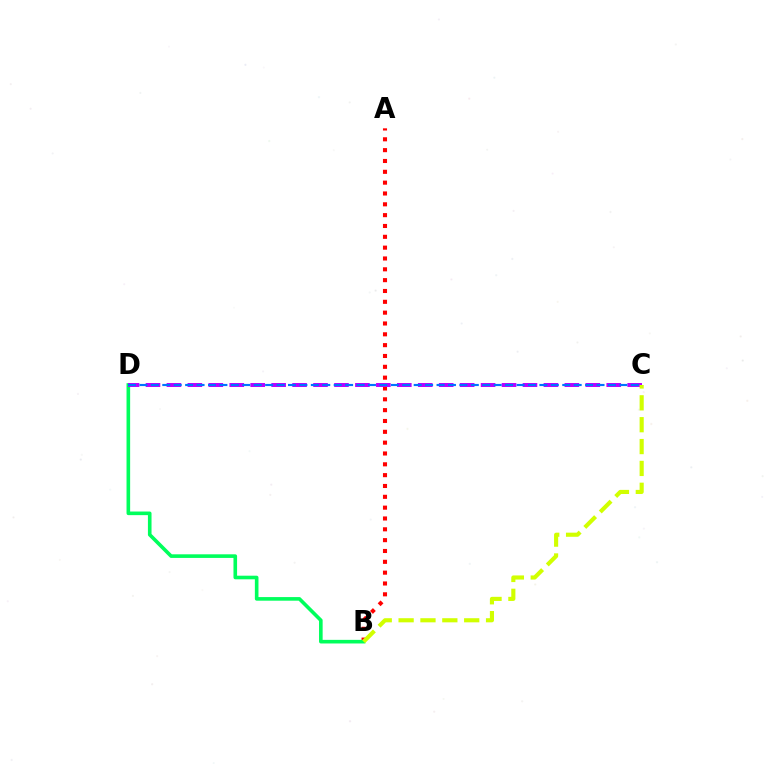{('A', 'B'): [{'color': '#ff0000', 'line_style': 'dotted', 'thickness': 2.94}], ('B', 'D'): [{'color': '#00ff5c', 'line_style': 'solid', 'thickness': 2.6}], ('C', 'D'): [{'color': '#b900ff', 'line_style': 'dashed', 'thickness': 2.85}, {'color': '#0074ff', 'line_style': 'dashed', 'thickness': 1.55}], ('B', 'C'): [{'color': '#d1ff00', 'line_style': 'dashed', 'thickness': 2.97}]}